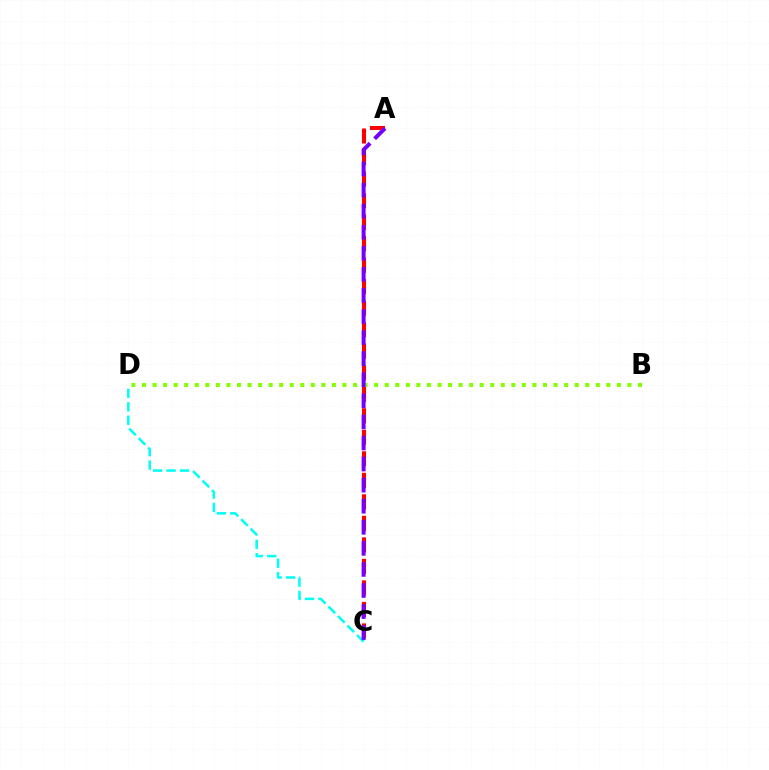{('C', 'D'): [{'color': '#00fff6', 'line_style': 'dashed', 'thickness': 1.82}], ('A', 'C'): [{'color': '#ff0000', 'line_style': 'dashed', 'thickness': 2.92}, {'color': '#7200ff', 'line_style': 'dashed', 'thickness': 2.86}], ('B', 'D'): [{'color': '#84ff00', 'line_style': 'dotted', 'thickness': 2.87}]}